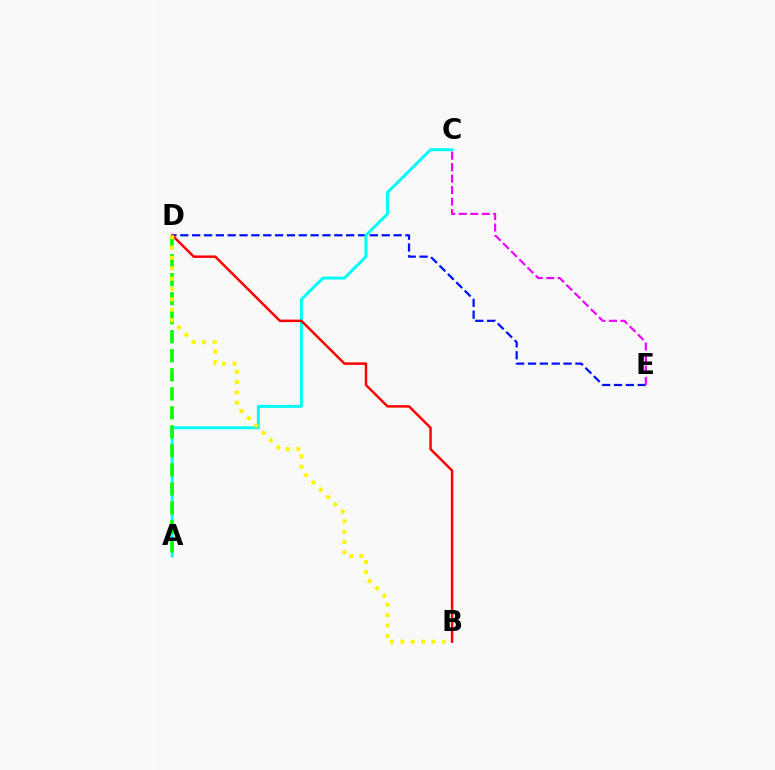{('D', 'E'): [{'color': '#0010ff', 'line_style': 'dashed', 'thickness': 1.61}], ('A', 'C'): [{'color': '#00fff6', 'line_style': 'solid', 'thickness': 2.16}], ('A', 'D'): [{'color': '#08ff00', 'line_style': 'dashed', 'thickness': 2.58}], ('B', 'D'): [{'color': '#ff0000', 'line_style': 'solid', 'thickness': 1.78}, {'color': '#fcf500', 'line_style': 'dotted', 'thickness': 2.81}], ('C', 'E'): [{'color': '#ee00ff', 'line_style': 'dashed', 'thickness': 1.56}]}